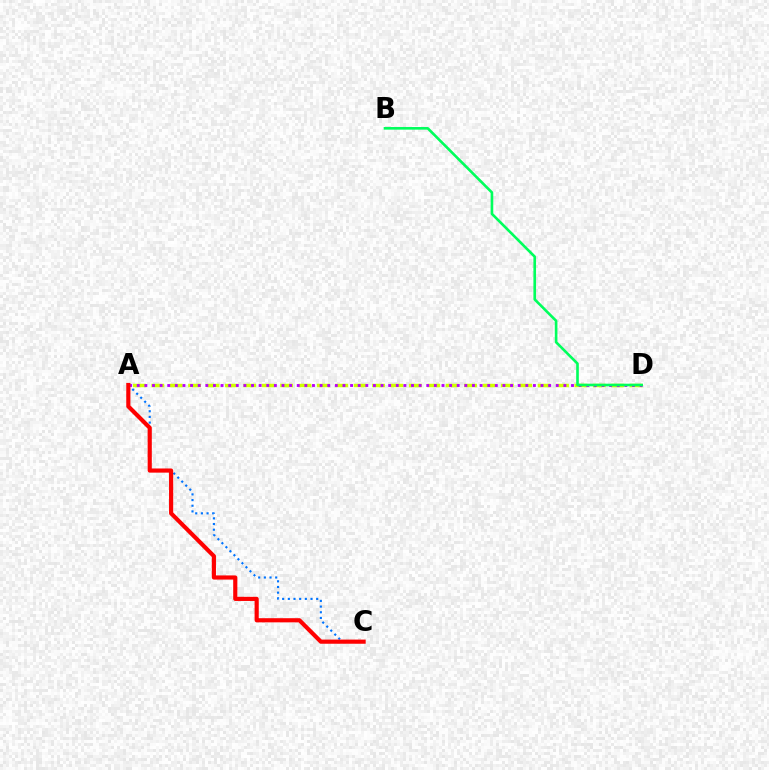{('A', 'C'): [{'color': '#0074ff', 'line_style': 'dotted', 'thickness': 1.54}, {'color': '#ff0000', 'line_style': 'solid', 'thickness': 2.99}], ('A', 'D'): [{'color': '#d1ff00', 'line_style': 'dashed', 'thickness': 2.5}, {'color': '#b900ff', 'line_style': 'dotted', 'thickness': 2.07}], ('B', 'D'): [{'color': '#00ff5c', 'line_style': 'solid', 'thickness': 1.89}]}